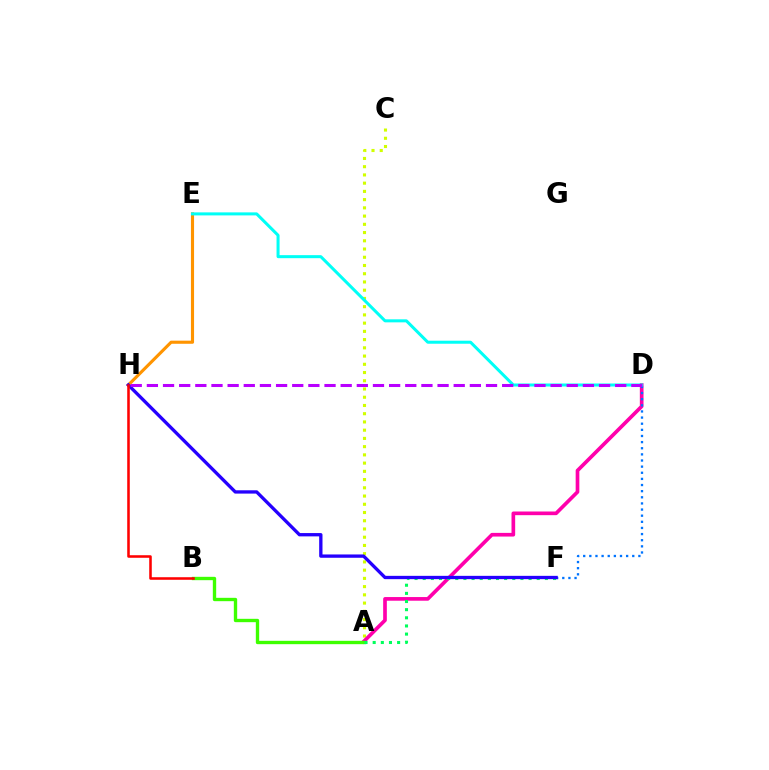{('A', 'C'): [{'color': '#d1ff00', 'line_style': 'dotted', 'thickness': 2.24}], ('A', 'D'): [{'color': '#ff00ac', 'line_style': 'solid', 'thickness': 2.64}], ('D', 'F'): [{'color': '#0074ff', 'line_style': 'dotted', 'thickness': 1.67}], ('E', 'H'): [{'color': '#ff9400', 'line_style': 'solid', 'thickness': 2.24}], ('A', 'B'): [{'color': '#3dff00', 'line_style': 'solid', 'thickness': 2.41}], ('D', 'E'): [{'color': '#00fff6', 'line_style': 'solid', 'thickness': 2.18}], ('A', 'F'): [{'color': '#00ff5c', 'line_style': 'dotted', 'thickness': 2.21}], ('F', 'H'): [{'color': '#2500ff', 'line_style': 'solid', 'thickness': 2.39}], ('D', 'H'): [{'color': '#b900ff', 'line_style': 'dashed', 'thickness': 2.19}], ('B', 'H'): [{'color': '#ff0000', 'line_style': 'solid', 'thickness': 1.84}]}